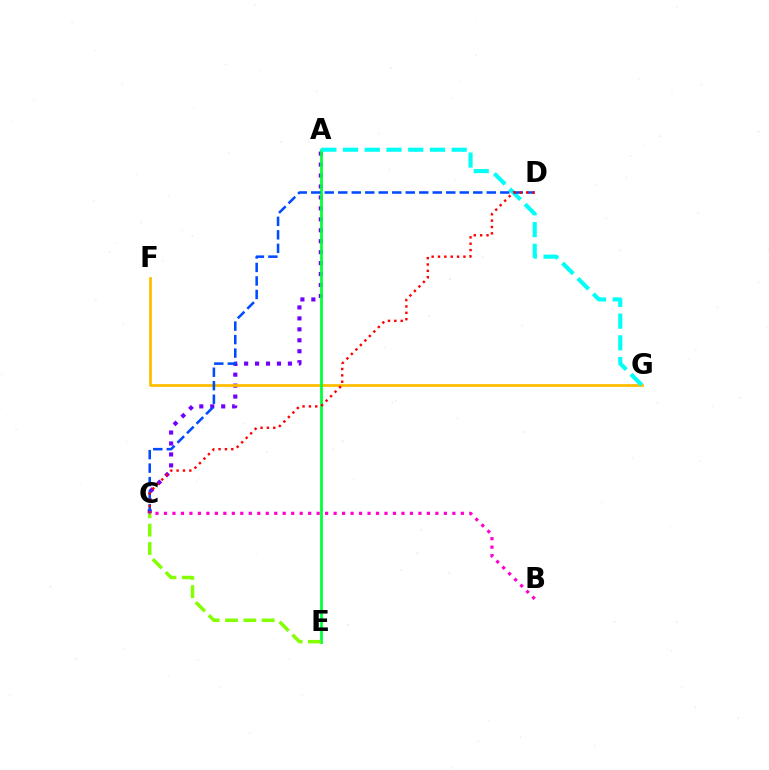{('A', 'C'): [{'color': '#7200ff', 'line_style': 'dotted', 'thickness': 2.98}], ('F', 'G'): [{'color': '#ffbd00', 'line_style': 'solid', 'thickness': 1.98}], ('A', 'E'): [{'color': '#00ff39', 'line_style': 'solid', 'thickness': 1.98}], ('A', 'G'): [{'color': '#00fff6', 'line_style': 'dashed', 'thickness': 2.95}], ('C', 'E'): [{'color': '#84ff00', 'line_style': 'dashed', 'thickness': 2.49}], ('C', 'D'): [{'color': '#004bff', 'line_style': 'dashed', 'thickness': 1.83}, {'color': '#ff0000', 'line_style': 'dotted', 'thickness': 1.73}], ('B', 'C'): [{'color': '#ff00cf', 'line_style': 'dotted', 'thickness': 2.3}]}